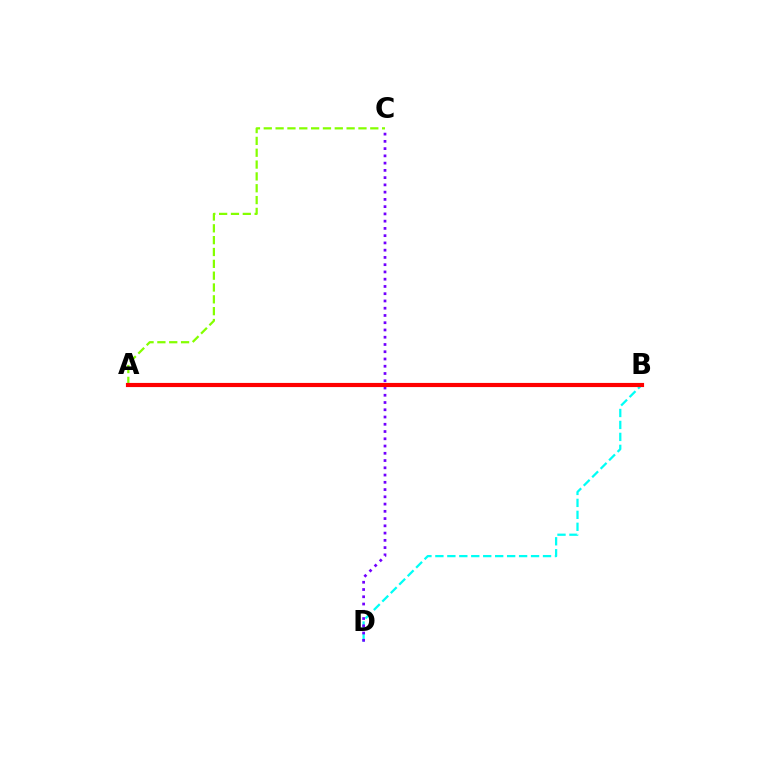{('B', 'D'): [{'color': '#00fff6', 'line_style': 'dashed', 'thickness': 1.62}], ('A', 'C'): [{'color': '#84ff00', 'line_style': 'dashed', 'thickness': 1.61}], ('C', 'D'): [{'color': '#7200ff', 'line_style': 'dotted', 'thickness': 1.97}], ('A', 'B'): [{'color': '#ff0000', 'line_style': 'solid', 'thickness': 2.99}]}